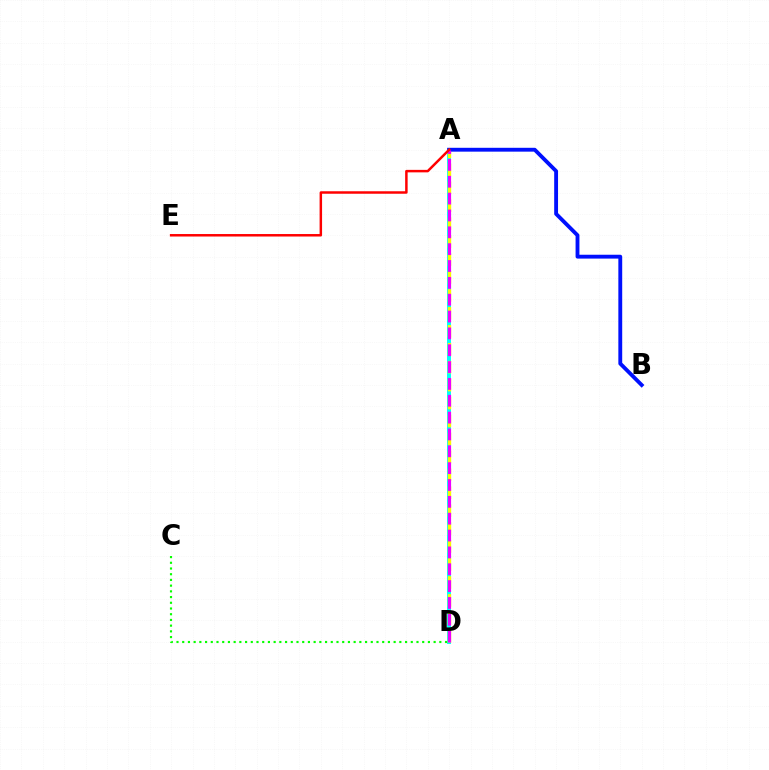{('A', 'D'): [{'color': '#00fff6', 'line_style': 'solid', 'thickness': 2.84}, {'color': '#fcf500', 'line_style': 'dashed', 'thickness': 2.44}, {'color': '#ee00ff', 'line_style': 'dashed', 'thickness': 2.29}], ('C', 'D'): [{'color': '#08ff00', 'line_style': 'dotted', 'thickness': 1.55}], ('A', 'B'): [{'color': '#0010ff', 'line_style': 'solid', 'thickness': 2.78}], ('A', 'E'): [{'color': '#ff0000', 'line_style': 'solid', 'thickness': 1.79}]}